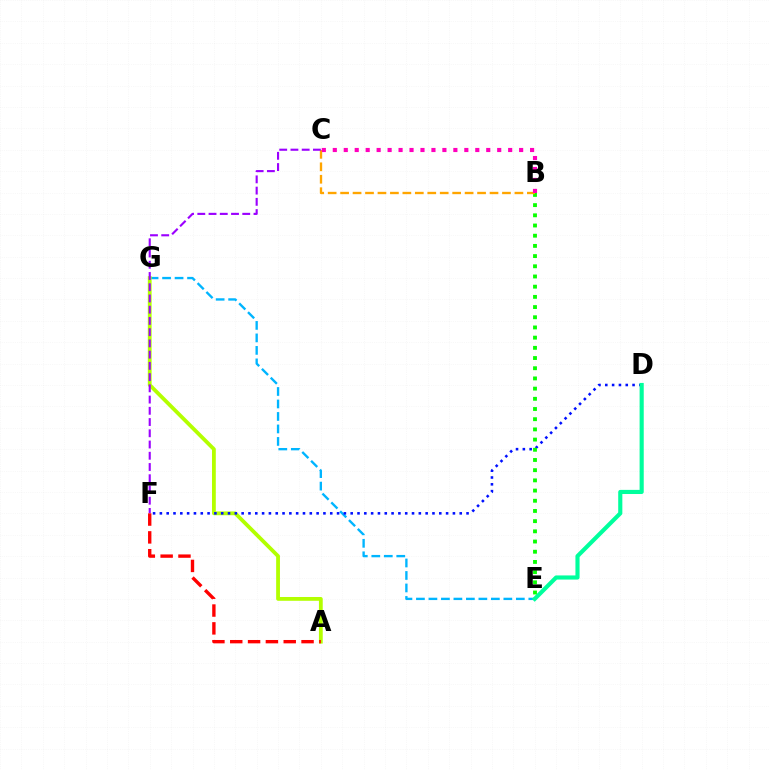{('E', 'G'): [{'color': '#00b5ff', 'line_style': 'dashed', 'thickness': 1.7}], ('A', 'G'): [{'color': '#b3ff00', 'line_style': 'solid', 'thickness': 2.73}], ('D', 'F'): [{'color': '#0010ff', 'line_style': 'dotted', 'thickness': 1.85}], ('D', 'E'): [{'color': '#00ff9d', 'line_style': 'solid', 'thickness': 2.98}], ('B', 'E'): [{'color': '#08ff00', 'line_style': 'dotted', 'thickness': 2.77}], ('B', 'C'): [{'color': '#ffa500', 'line_style': 'dashed', 'thickness': 1.69}, {'color': '#ff00bd', 'line_style': 'dotted', 'thickness': 2.98}], ('C', 'F'): [{'color': '#9b00ff', 'line_style': 'dashed', 'thickness': 1.53}], ('A', 'F'): [{'color': '#ff0000', 'line_style': 'dashed', 'thickness': 2.42}]}